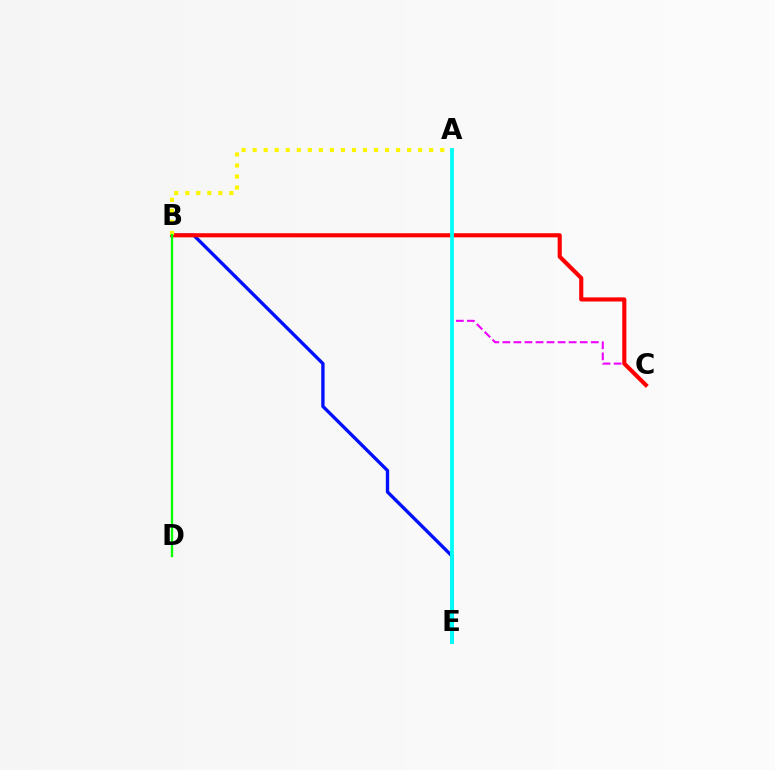{('B', 'E'): [{'color': '#0010ff', 'line_style': 'solid', 'thickness': 2.41}], ('A', 'C'): [{'color': '#ee00ff', 'line_style': 'dashed', 'thickness': 1.5}], ('B', 'C'): [{'color': '#ff0000', 'line_style': 'solid', 'thickness': 2.97}], ('A', 'B'): [{'color': '#fcf500', 'line_style': 'dotted', 'thickness': 3.0}], ('A', 'E'): [{'color': '#00fff6', 'line_style': 'solid', 'thickness': 2.75}], ('B', 'D'): [{'color': '#08ff00', 'line_style': 'solid', 'thickness': 1.68}]}